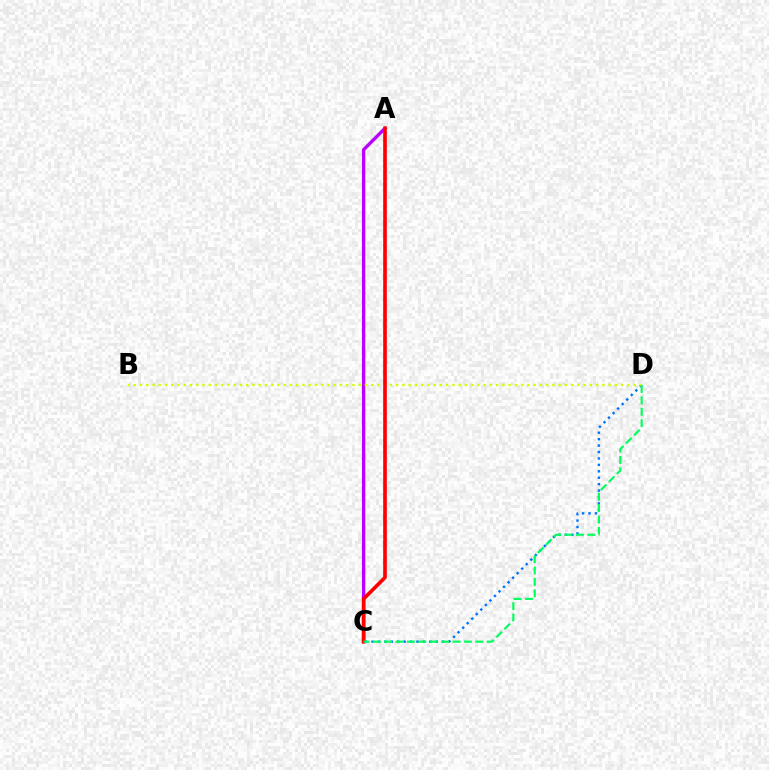{('C', 'D'): [{'color': '#0074ff', 'line_style': 'dotted', 'thickness': 1.75}, {'color': '#00ff5c', 'line_style': 'dashed', 'thickness': 1.55}], ('A', 'C'): [{'color': '#b900ff', 'line_style': 'solid', 'thickness': 2.41}, {'color': '#ff0000', 'line_style': 'solid', 'thickness': 2.62}], ('B', 'D'): [{'color': '#d1ff00', 'line_style': 'dotted', 'thickness': 1.7}]}